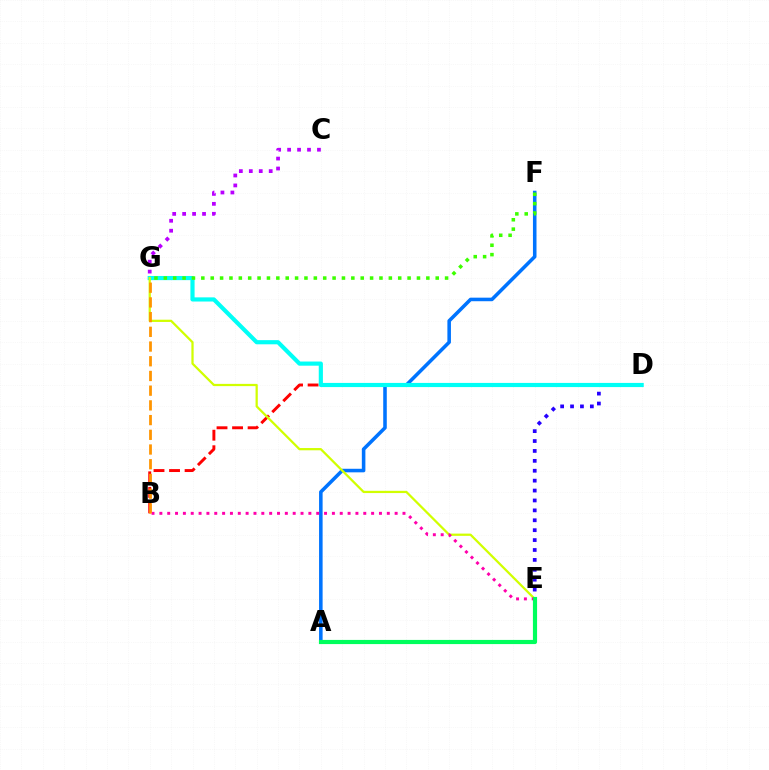{('A', 'F'): [{'color': '#0074ff', 'line_style': 'solid', 'thickness': 2.56}], ('D', 'E'): [{'color': '#2500ff', 'line_style': 'dotted', 'thickness': 2.69}], ('B', 'D'): [{'color': '#ff0000', 'line_style': 'dashed', 'thickness': 2.11}], ('D', 'G'): [{'color': '#00fff6', 'line_style': 'solid', 'thickness': 3.0}], ('E', 'G'): [{'color': '#d1ff00', 'line_style': 'solid', 'thickness': 1.62}], ('F', 'G'): [{'color': '#3dff00', 'line_style': 'dotted', 'thickness': 2.55}], ('B', 'E'): [{'color': '#ff00ac', 'line_style': 'dotted', 'thickness': 2.13}], ('B', 'G'): [{'color': '#ff9400', 'line_style': 'dashed', 'thickness': 2.0}], ('C', 'G'): [{'color': '#b900ff', 'line_style': 'dotted', 'thickness': 2.7}], ('A', 'E'): [{'color': '#00ff5c', 'line_style': 'solid', 'thickness': 3.0}]}